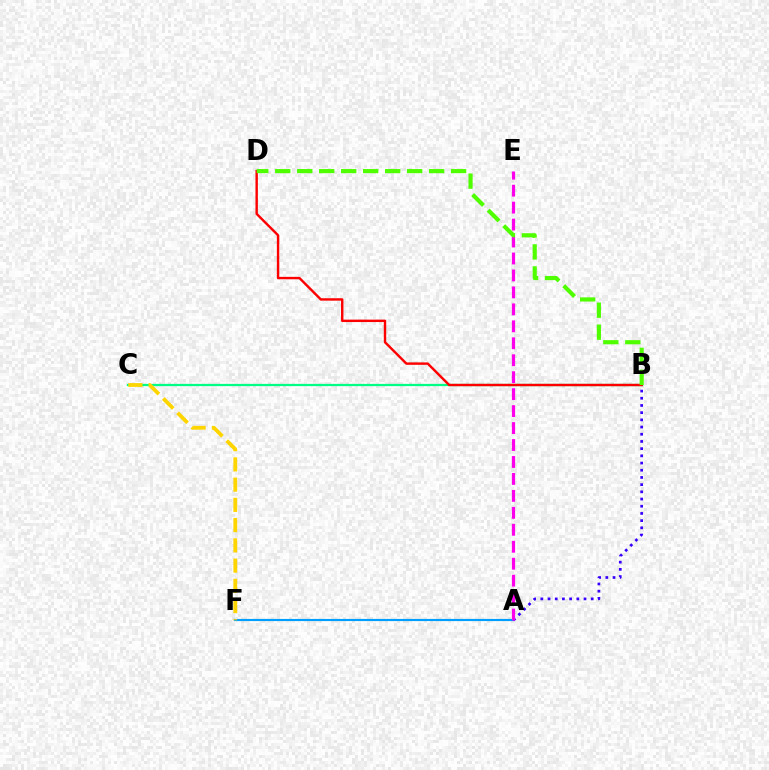{('A', 'F'): [{'color': '#009eff', 'line_style': 'solid', 'thickness': 1.55}], ('A', 'B'): [{'color': '#3700ff', 'line_style': 'dotted', 'thickness': 1.96}], ('B', 'C'): [{'color': '#00ff86', 'line_style': 'solid', 'thickness': 1.63}], ('C', 'F'): [{'color': '#ffd500', 'line_style': 'dashed', 'thickness': 2.75}], ('B', 'D'): [{'color': '#ff0000', 'line_style': 'solid', 'thickness': 1.74}, {'color': '#4fff00', 'line_style': 'dashed', 'thickness': 2.99}], ('A', 'E'): [{'color': '#ff00ed', 'line_style': 'dashed', 'thickness': 2.3}]}